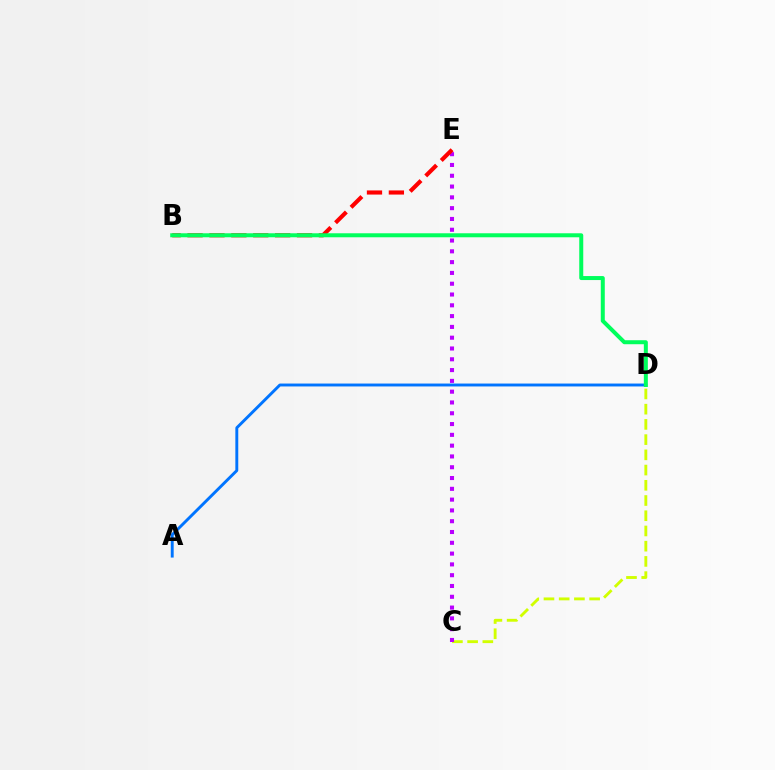{('C', 'D'): [{'color': '#d1ff00', 'line_style': 'dashed', 'thickness': 2.07}], ('C', 'E'): [{'color': '#b900ff', 'line_style': 'dotted', 'thickness': 2.93}], ('A', 'D'): [{'color': '#0074ff', 'line_style': 'solid', 'thickness': 2.09}], ('B', 'E'): [{'color': '#ff0000', 'line_style': 'dashed', 'thickness': 2.97}], ('B', 'D'): [{'color': '#00ff5c', 'line_style': 'solid', 'thickness': 2.88}]}